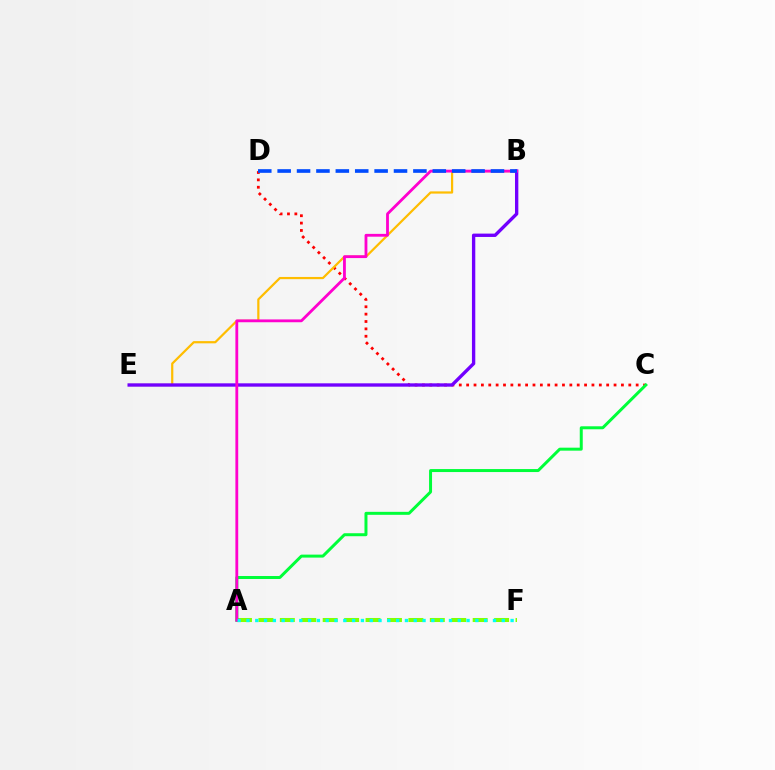{('A', 'F'): [{'color': '#84ff00', 'line_style': 'dashed', 'thickness': 2.91}, {'color': '#00fff6', 'line_style': 'dotted', 'thickness': 2.39}], ('C', 'D'): [{'color': '#ff0000', 'line_style': 'dotted', 'thickness': 2.0}], ('B', 'E'): [{'color': '#ffbd00', 'line_style': 'solid', 'thickness': 1.6}, {'color': '#7200ff', 'line_style': 'solid', 'thickness': 2.41}], ('A', 'C'): [{'color': '#00ff39', 'line_style': 'solid', 'thickness': 2.15}], ('A', 'B'): [{'color': '#ff00cf', 'line_style': 'solid', 'thickness': 2.03}], ('B', 'D'): [{'color': '#004bff', 'line_style': 'dashed', 'thickness': 2.63}]}